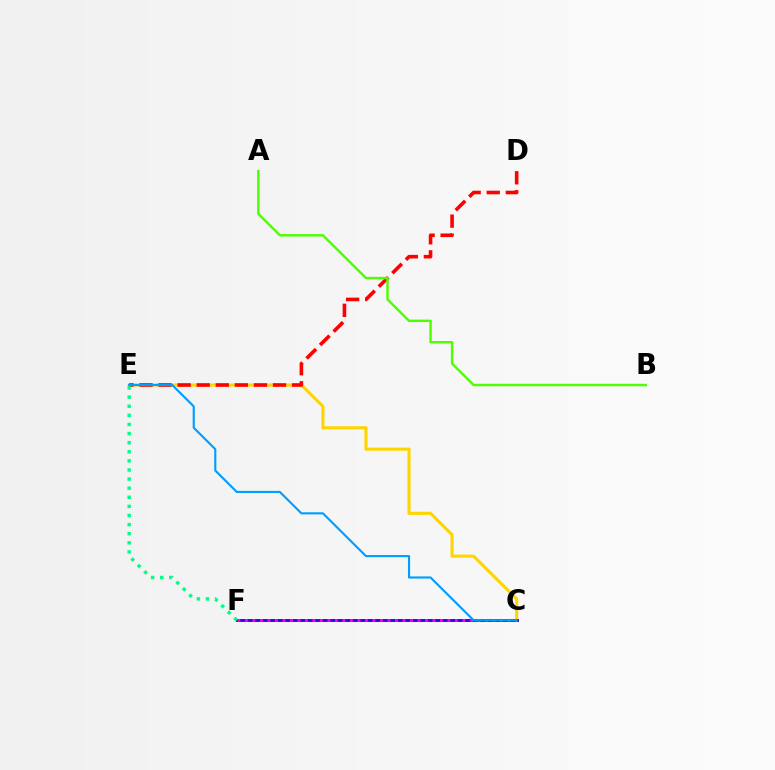{('C', 'E'): [{'color': '#ffd500', 'line_style': 'solid', 'thickness': 2.23}, {'color': '#009eff', 'line_style': 'solid', 'thickness': 1.54}], ('C', 'F'): [{'color': '#3700ff', 'line_style': 'solid', 'thickness': 2.12}, {'color': '#ff00ed', 'line_style': 'dotted', 'thickness': 2.04}], ('D', 'E'): [{'color': '#ff0000', 'line_style': 'dashed', 'thickness': 2.59}], ('A', 'B'): [{'color': '#4fff00', 'line_style': 'solid', 'thickness': 1.75}], ('E', 'F'): [{'color': '#00ff86', 'line_style': 'dotted', 'thickness': 2.47}]}